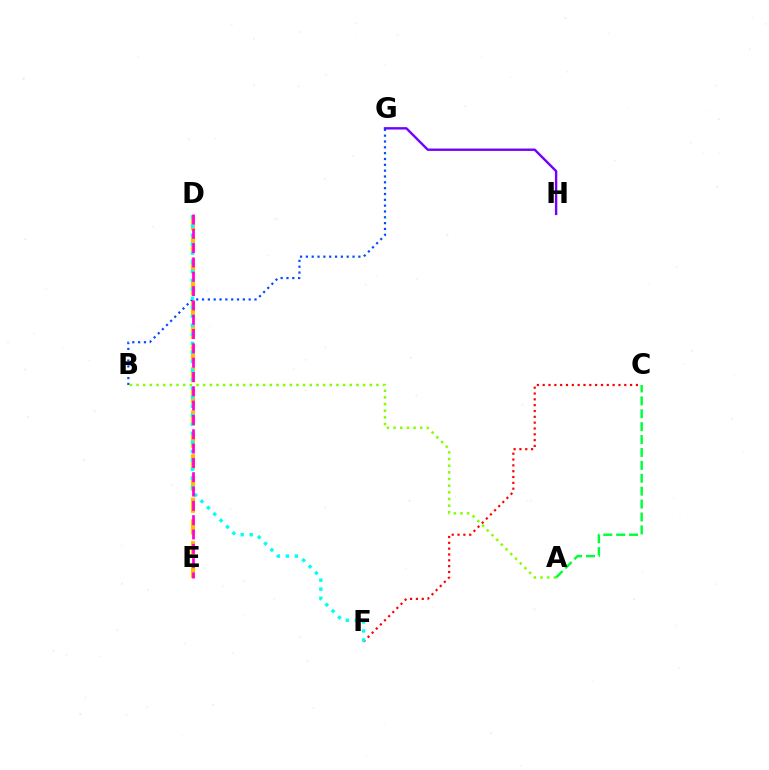{('D', 'E'): [{'color': '#ffbd00', 'line_style': 'dashed', 'thickness': 2.95}, {'color': '#ff00cf', 'line_style': 'dashed', 'thickness': 1.95}], ('G', 'H'): [{'color': '#7200ff', 'line_style': 'solid', 'thickness': 1.72}], ('B', 'G'): [{'color': '#004bff', 'line_style': 'dotted', 'thickness': 1.58}], ('C', 'F'): [{'color': '#ff0000', 'line_style': 'dotted', 'thickness': 1.58}], ('A', 'B'): [{'color': '#84ff00', 'line_style': 'dotted', 'thickness': 1.81}], ('D', 'F'): [{'color': '#00fff6', 'line_style': 'dotted', 'thickness': 2.45}], ('A', 'C'): [{'color': '#00ff39', 'line_style': 'dashed', 'thickness': 1.75}]}